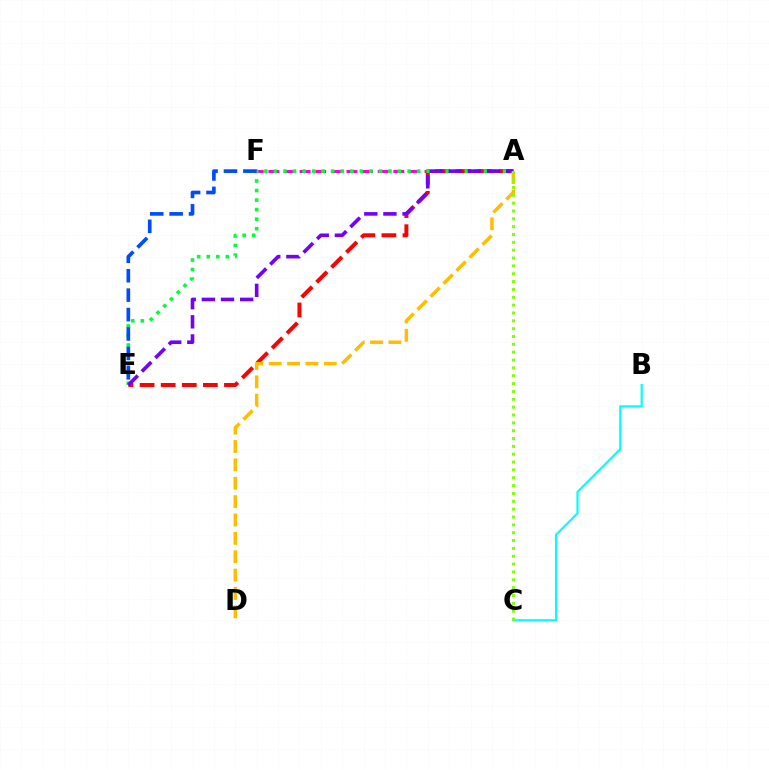{('A', 'F'): [{'color': '#ff00cf', 'line_style': 'dashed', 'thickness': 2.12}], ('A', 'E'): [{'color': '#ff0000', 'line_style': 'dashed', 'thickness': 2.87}, {'color': '#00ff39', 'line_style': 'dotted', 'thickness': 2.59}, {'color': '#7200ff', 'line_style': 'dashed', 'thickness': 2.6}], ('B', 'C'): [{'color': '#00fff6', 'line_style': 'solid', 'thickness': 1.56}], ('A', 'D'): [{'color': '#ffbd00', 'line_style': 'dashed', 'thickness': 2.5}], ('A', 'C'): [{'color': '#84ff00', 'line_style': 'dotted', 'thickness': 2.13}], ('E', 'F'): [{'color': '#004bff', 'line_style': 'dashed', 'thickness': 2.64}]}